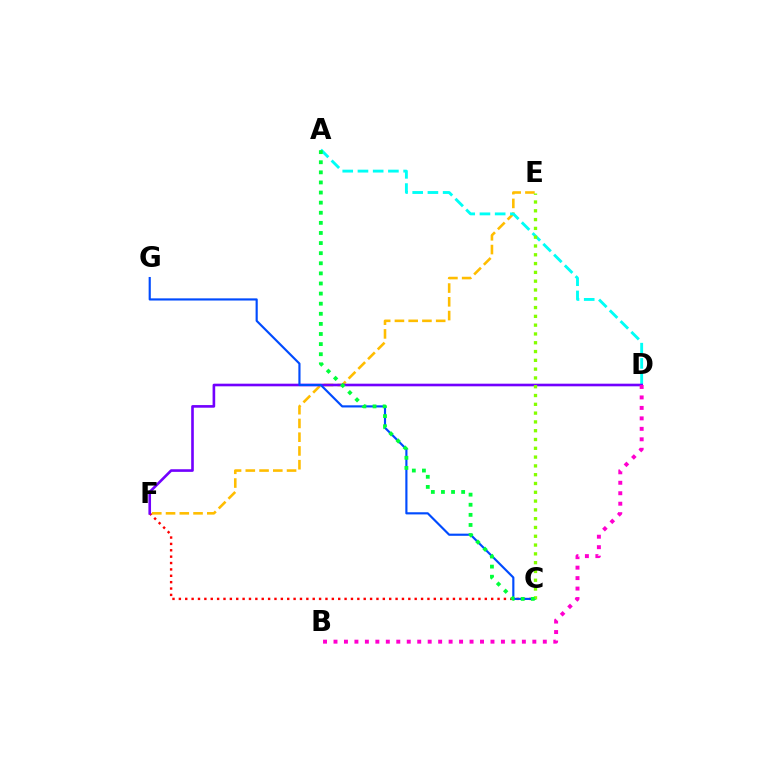{('E', 'F'): [{'color': '#ffbd00', 'line_style': 'dashed', 'thickness': 1.87}], ('C', 'F'): [{'color': '#ff0000', 'line_style': 'dotted', 'thickness': 1.73}], ('A', 'D'): [{'color': '#00fff6', 'line_style': 'dashed', 'thickness': 2.07}], ('D', 'F'): [{'color': '#7200ff', 'line_style': 'solid', 'thickness': 1.89}], ('C', 'G'): [{'color': '#004bff', 'line_style': 'solid', 'thickness': 1.55}], ('C', 'E'): [{'color': '#84ff00', 'line_style': 'dotted', 'thickness': 2.39}], ('B', 'D'): [{'color': '#ff00cf', 'line_style': 'dotted', 'thickness': 2.84}], ('A', 'C'): [{'color': '#00ff39', 'line_style': 'dotted', 'thickness': 2.75}]}